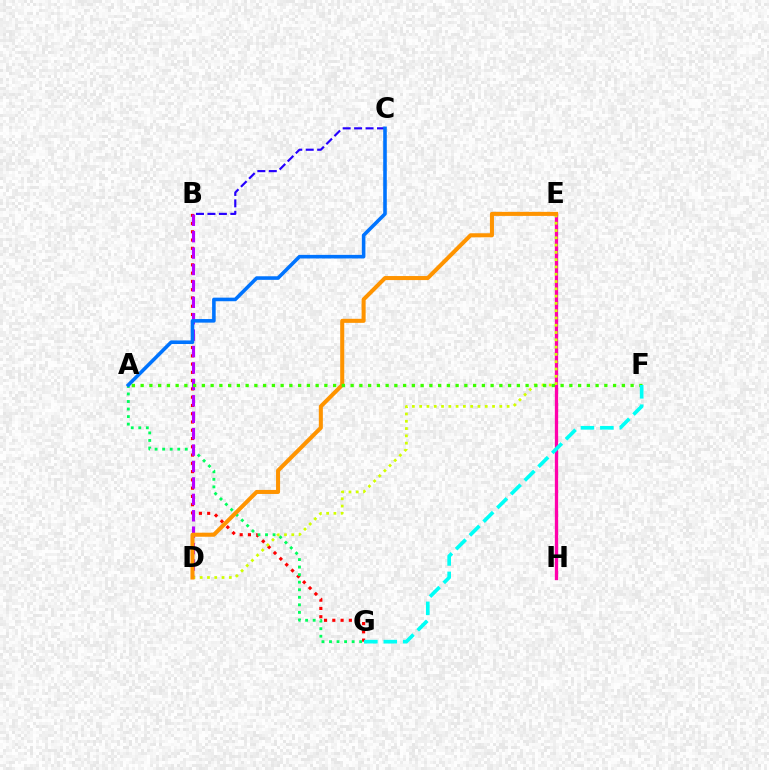{('B', 'G'): [{'color': '#ff0000', 'line_style': 'dotted', 'thickness': 2.25}], ('B', 'C'): [{'color': '#2500ff', 'line_style': 'dashed', 'thickness': 1.56}], ('A', 'G'): [{'color': '#00ff5c', 'line_style': 'dotted', 'thickness': 2.05}], ('B', 'D'): [{'color': '#b900ff', 'line_style': 'dashed', 'thickness': 2.23}], ('E', 'H'): [{'color': '#ff00ac', 'line_style': 'solid', 'thickness': 2.38}], ('D', 'E'): [{'color': '#d1ff00', 'line_style': 'dotted', 'thickness': 1.98}, {'color': '#ff9400', 'line_style': 'solid', 'thickness': 2.91}], ('A', 'C'): [{'color': '#0074ff', 'line_style': 'solid', 'thickness': 2.58}], ('A', 'F'): [{'color': '#3dff00', 'line_style': 'dotted', 'thickness': 2.38}], ('F', 'G'): [{'color': '#00fff6', 'line_style': 'dashed', 'thickness': 2.64}]}